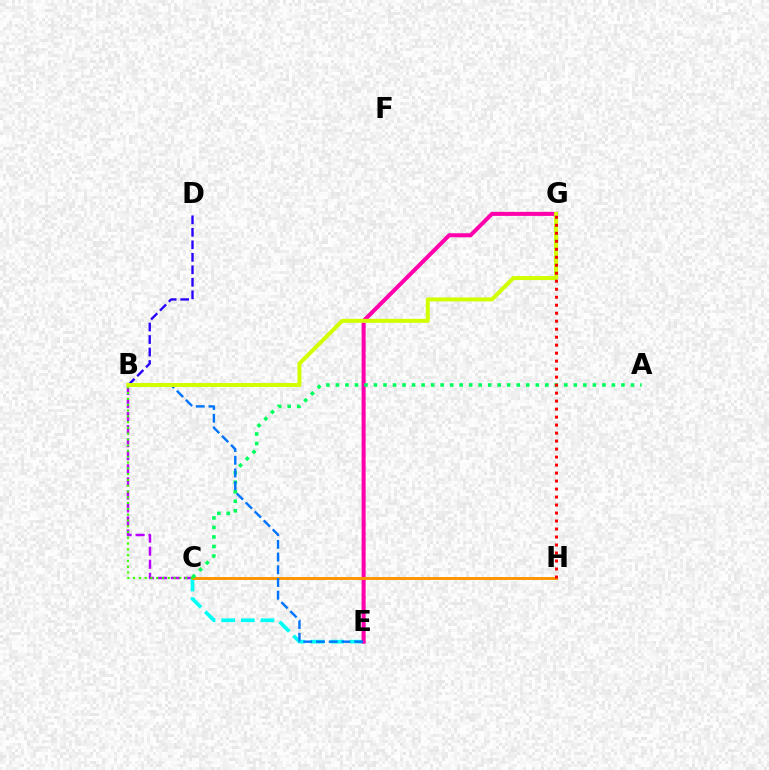{('B', 'C'): [{'color': '#b900ff', 'line_style': 'dashed', 'thickness': 1.77}, {'color': '#3dff00', 'line_style': 'dotted', 'thickness': 1.57}], ('B', 'D'): [{'color': '#2500ff', 'line_style': 'dashed', 'thickness': 1.7}], ('C', 'E'): [{'color': '#00fff6', 'line_style': 'dashed', 'thickness': 2.67}], ('E', 'G'): [{'color': '#ff00ac', 'line_style': 'solid', 'thickness': 2.9}], ('C', 'H'): [{'color': '#ff9400', 'line_style': 'solid', 'thickness': 2.1}], ('A', 'C'): [{'color': '#00ff5c', 'line_style': 'dotted', 'thickness': 2.59}], ('B', 'E'): [{'color': '#0074ff', 'line_style': 'dashed', 'thickness': 1.73}], ('B', 'G'): [{'color': '#d1ff00', 'line_style': 'solid', 'thickness': 2.87}], ('G', 'H'): [{'color': '#ff0000', 'line_style': 'dotted', 'thickness': 2.17}]}